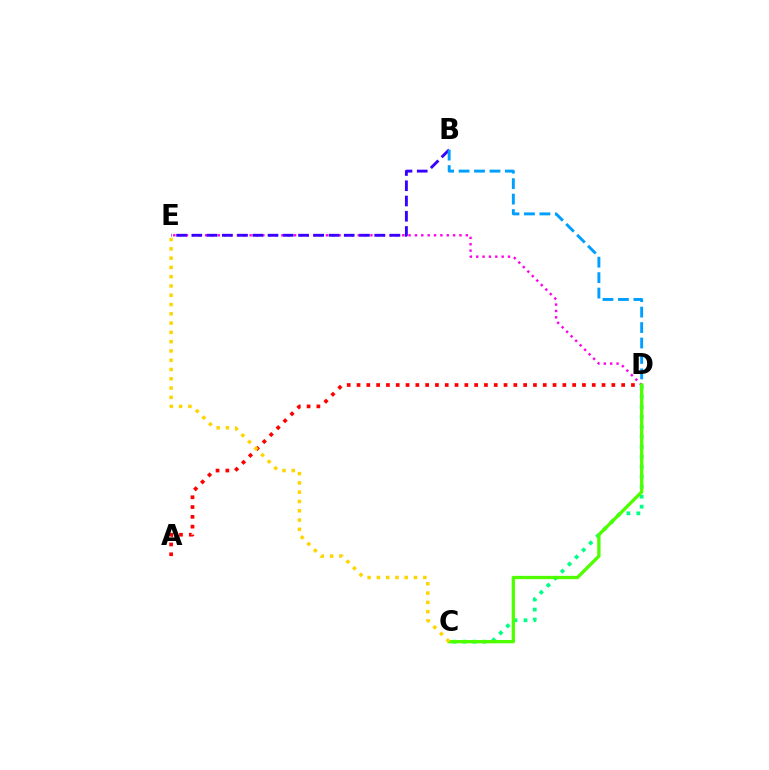{('D', 'E'): [{'color': '#ff00ed', 'line_style': 'dotted', 'thickness': 1.73}], ('C', 'D'): [{'color': '#00ff86', 'line_style': 'dotted', 'thickness': 2.71}, {'color': '#4fff00', 'line_style': 'solid', 'thickness': 2.39}], ('B', 'E'): [{'color': '#3700ff', 'line_style': 'dashed', 'thickness': 2.07}], ('A', 'D'): [{'color': '#ff0000', 'line_style': 'dotted', 'thickness': 2.66}], ('B', 'D'): [{'color': '#009eff', 'line_style': 'dashed', 'thickness': 2.1}], ('C', 'E'): [{'color': '#ffd500', 'line_style': 'dotted', 'thickness': 2.52}]}